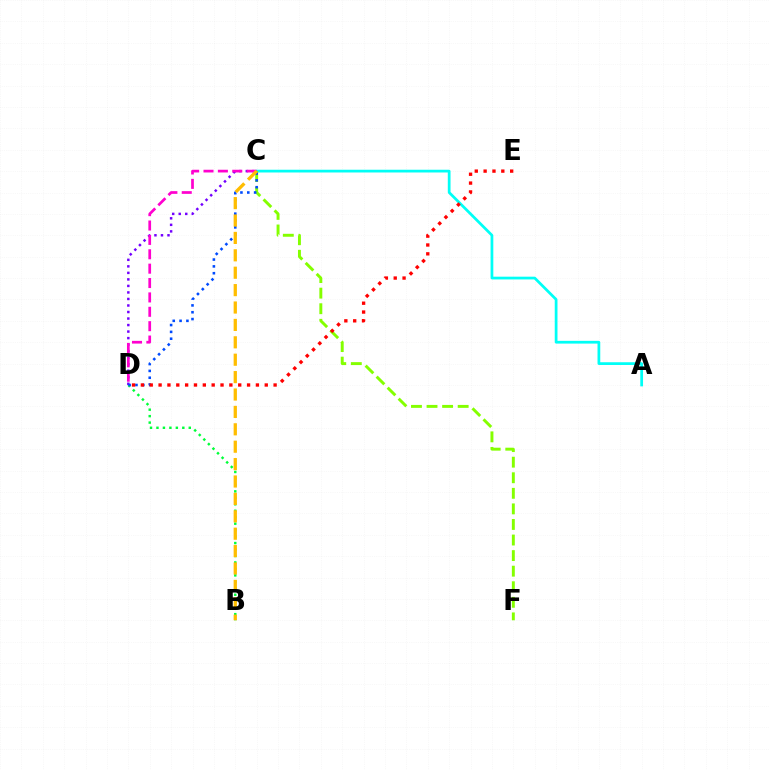{('B', 'D'): [{'color': '#00ff39', 'line_style': 'dotted', 'thickness': 1.76}], ('C', 'D'): [{'color': '#7200ff', 'line_style': 'dotted', 'thickness': 1.77}, {'color': '#ff00cf', 'line_style': 'dashed', 'thickness': 1.95}, {'color': '#004bff', 'line_style': 'dotted', 'thickness': 1.86}], ('A', 'C'): [{'color': '#00fff6', 'line_style': 'solid', 'thickness': 1.98}], ('C', 'F'): [{'color': '#84ff00', 'line_style': 'dashed', 'thickness': 2.12}], ('B', 'C'): [{'color': '#ffbd00', 'line_style': 'dashed', 'thickness': 2.36}], ('D', 'E'): [{'color': '#ff0000', 'line_style': 'dotted', 'thickness': 2.4}]}